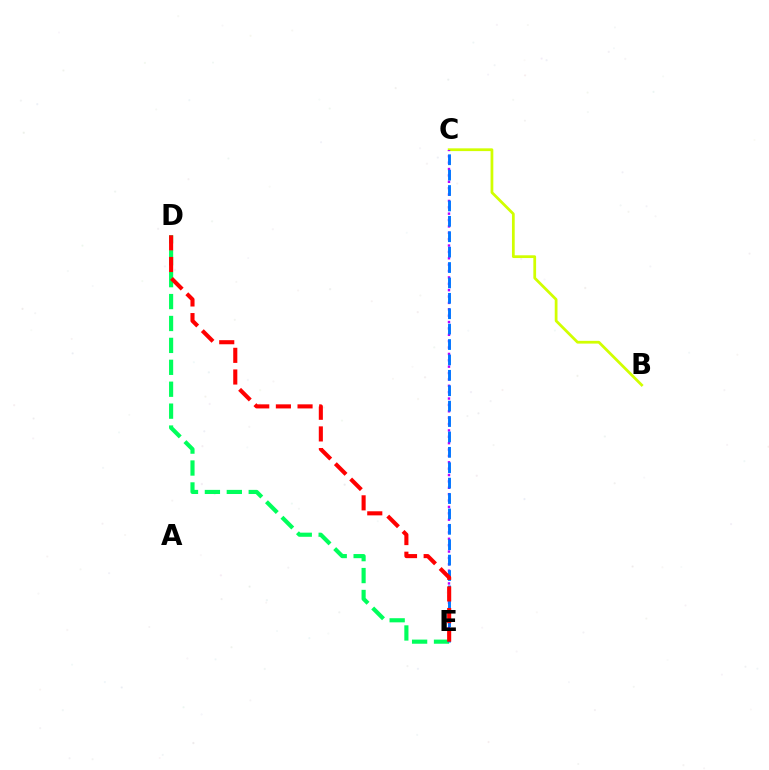{('B', 'C'): [{'color': '#d1ff00', 'line_style': 'solid', 'thickness': 1.98}], ('D', 'E'): [{'color': '#00ff5c', 'line_style': 'dashed', 'thickness': 2.98}, {'color': '#ff0000', 'line_style': 'dashed', 'thickness': 2.94}], ('C', 'E'): [{'color': '#b900ff', 'line_style': 'dotted', 'thickness': 1.73}, {'color': '#0074ff', 'line_style': 'dashed', 'thickness': 2.09}]}